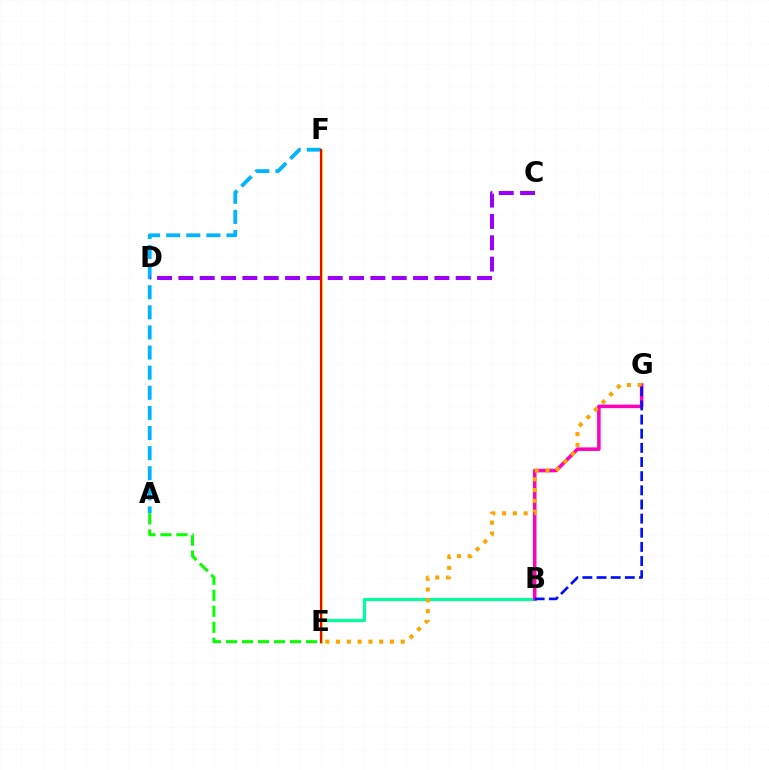{('B', 'E'): [{'color': '#00ff9d', 'line_style': 'solid', 'thickness': 2.26}], ('E', 'F'): [{'color': '#b3ff00', 'line_style': 'solid', 'thickness': 2.1}, {'color': '#ff0000', 'line_style': 'solid', 'thickness': 1.53}], ('A', 'F'): [{'color': '#00b5ff', 'line_style': 'dashed', 'thickness': 2.73}], ('C', 'D'): [{'color': '#9b00ff', 'line_style': 'dashed', 'thickness': 2.9}], ('B', 'G'): [{'color': '#ff00bd', 'line_style': 'solid', 'thickness': 2.55}, {'color': '#0010ff', 'line_style': 'dashed', 'thickness': 1.92}], ('A', 'E'): [{'color': '#08ff00', 'line_style': 'dashed', 'thickness': 2.17}], ('E', 'G'): [{'color': '#ffa500', 'line_style': 'dotted', 'thickness': 2.93}]}